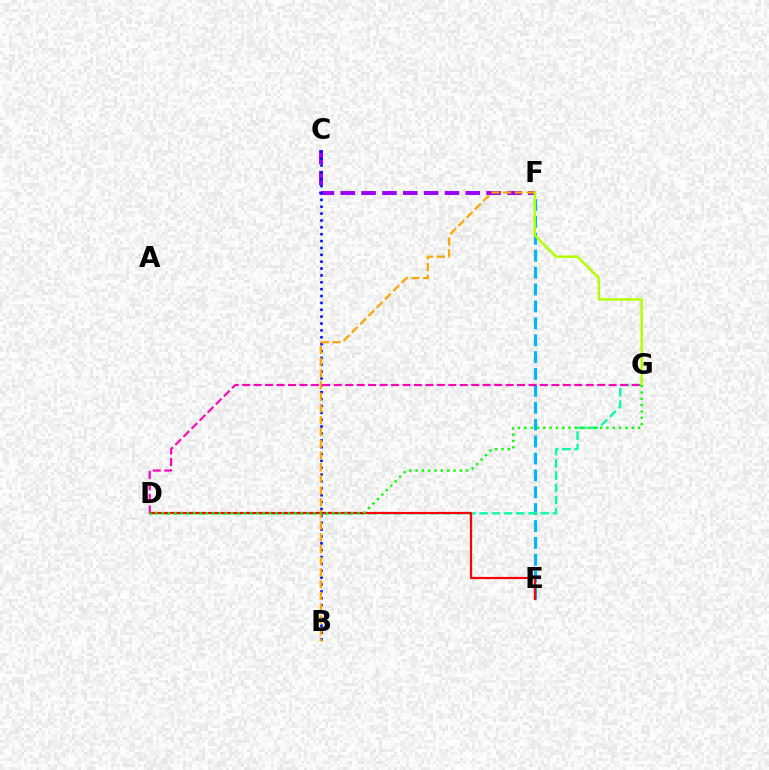{('C', 'F'): [{'color': '#9b00ff', 'line_style': 'dashed', 'thickness': 2.83}], ('E', 'F'): [{'color': '#00b5ff', 'line_style': 'dashed', 'thickness': 2.29}], ('D', 'G'): [{'color': '#00ff9d', 'line_style': 'dashed', 'thickness': 1.66}, {'color': '#ff00bd', 'line_style': 'dashed', 'thickness': 1.56}, {'color': '#08ff00', 'line_style': 'dotted', 'thickness': 1.72}], ('B', 'C'): [{'color': '#0010ff', 'line_style': 'dotted', 'thickness': 1.87}], ('F', 'G'): [{'color': '#b3ff00', 'line_style': 'solid', 'thickness': 1.78}], ('B', 'F'): [{'color': '#ffa500', 'line_style': 'dashed', 'thickness': 1.59}], ('D', 'E'): [{'color': '#ff0000', 'line_style': 'solid', 'thickness': 1.58}]}